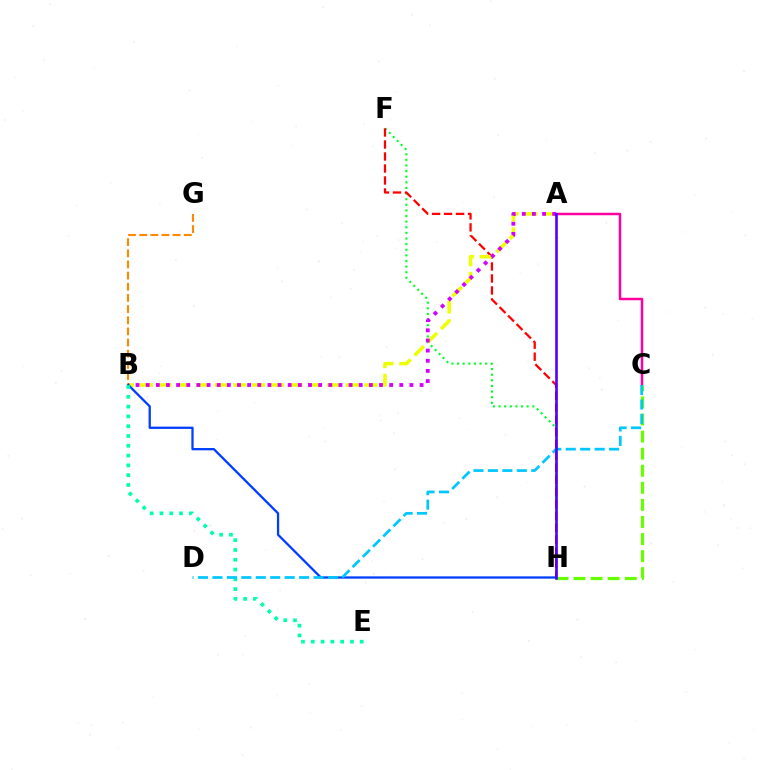{('F', 'H'): [{'color': '#00ff27', 'line_style': 'dotted', 'thickness': 1.53}, {'color': '#ff0000', 'line_style': 'dashed', 'thickness': 1.63}], ('B', 'G'): [{'color': '#ff8800', 'line_style': 'dashed', 'thickness': 1.52}], ('C', 'H'): [{'color': '#66ff00', 'line_style': 'dashed', 'thickness': 2.32}], ('A', 'B'): [{'color': '#eeff00', 'line_style': 'dashed', 'thickness': 2.54}, {'color': '#d600ff', 'line_style': 'dotted', 'thickness': 2.76}], ('A', 'C'): [{'color': '#ff00a0', 'line_style': 'solid', 'thickness': 1.79}], ('B', 'H'): [{'color': '#003fff', 'line_style': 'solid', 'thickness': 1.65}], ('B', 'E'): [{'color': '#00ffaf', 'line_style': 'dotted', 'thickness': 2.66}], ('C', 'D'): [{'color': '#00c7ff', 'line_style': 'dashed', 'thickness': 1.96}], ('A', 'H'): [{'color': '#4f00ff', 'line_style': 'solid', 'thickness': 1.88}]}